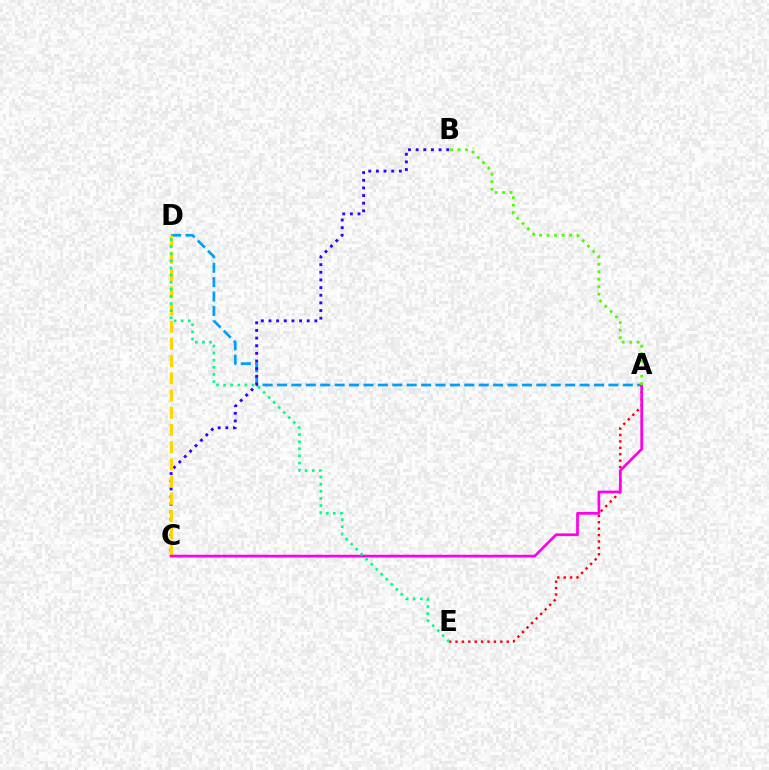{('A', 'E'): [{'color': '#ff0000', 'line_style': 'dotted', 'thickness': 1.74}], ('A', 'D'): [{'color': '#009eff', 'line_style': 'dashed', 'thickness': 1.96}], ('B', 'C'): [{'color': '#3700ff', 'line_style': 'dotted', 'thickness': 2.08}], ('C', 'D'): [{'color': '#ffd500', 'line_style': 'dashed', 'thickness': 2.34}], ('A', 'C'): [{'color': '#ff00ed', 'line_style': 'solid', 'thickness': 1.95}], ('D', 'E'): [{'color': '#00ff86', 'line_style': 'dotted', 'thickness': 1.93}], ('A', 'B'): [{'color': '#4fff00', 'line_style': 'dotted', 'thickness': 2.03}]}